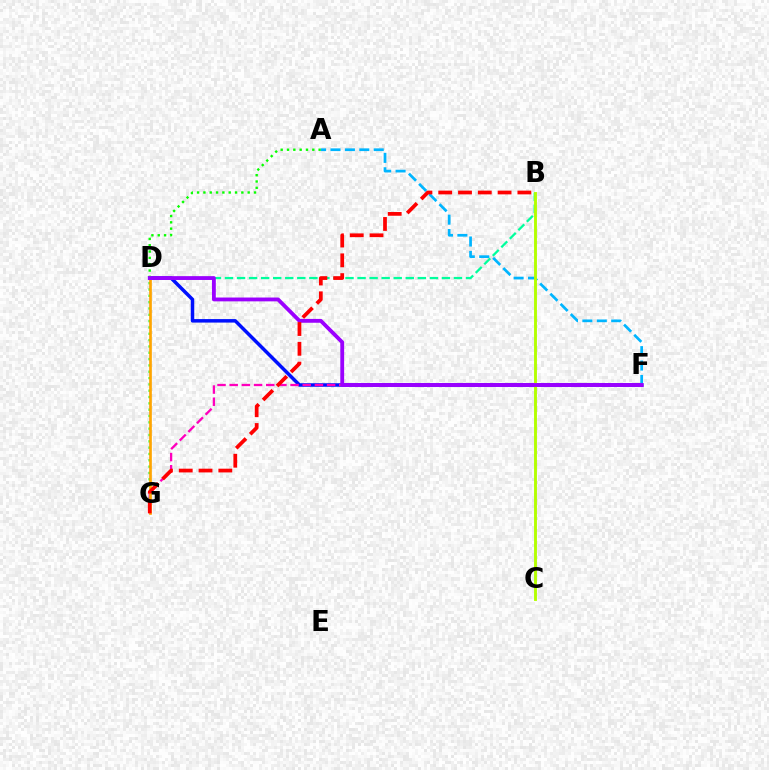{('D', 'F'): [{'color': '#0010ff', 'line_style': 'solid', 'thickness': 2.52}, {'color': '#9b00ff', 'line_style': 'solid', 'thickness': 2.76}], ('A', 'G'): [{'color': '#08ff00', 'line_style': 'dotted', 'thickness': 1.72}], ('B', 'D'): [{'color': '#00ff9d', 'line_style': 'dashed', 'thickness': 1.64}], ('A', 'F'): [{'color': '#00b5ff', 'line_style': 'dashed', 'thickness': 1.96}], ('B', 'C'): [{'color': '#b3ff00', 'line_style': 'solid', 'thickness': 2.07}], ('F', 'G'): [{'color': '#ff00bd', 'line_style': 'dashed', 'thickness': 1.65}], ('D', 'G'): [{'color': '#ffa500', 'line_style': 'solid', 'thickness': 1.92}], ('B', 'G'): [{'color': '#ff0000', 'line_style': 'dashed', 'thickness': 2.69}]}